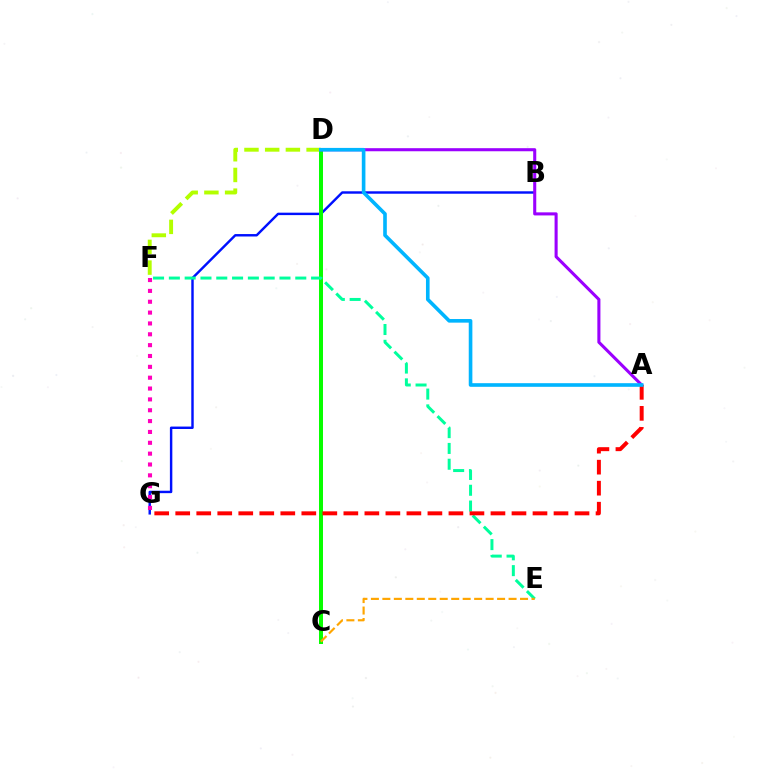{('B', 'G'): [{'color': '#0010ff', 'line_style': 'solid', 'thickness': 1.75}], ('D', 'F'): [{'color': '#b3ff00', 'line_style': 'dashed', 'thickness': 2.81}], ('C', 'D'): [{'color': '#08ff00', 'line_style': 'solid', 'thickness': 2.88}], ('A', 'D'): [{'color': '#9b00ff', 'line_style': 'solid', 'thickness': 2.21}, {'color': '#00b5ff', 'line_style': 'solid', 'thickness': 2.61}], ('E', 'F'): [{'color': '#00ff9d', 'line_style': 'dashed', 'thickness': 2.15}], ('C', 'E'): [{'color': '#ffa500', 'line_style': 'dashed', 'thickness': 1.56}], ('A', 'G'): [{'color': '#ff0000', 'line_style': 'dashed', 'thickness': 2.85}], ('F', 'G'): [{'color': '#ff00bd', 'line_style': 'dotted', 'thickness': 2.95}]}